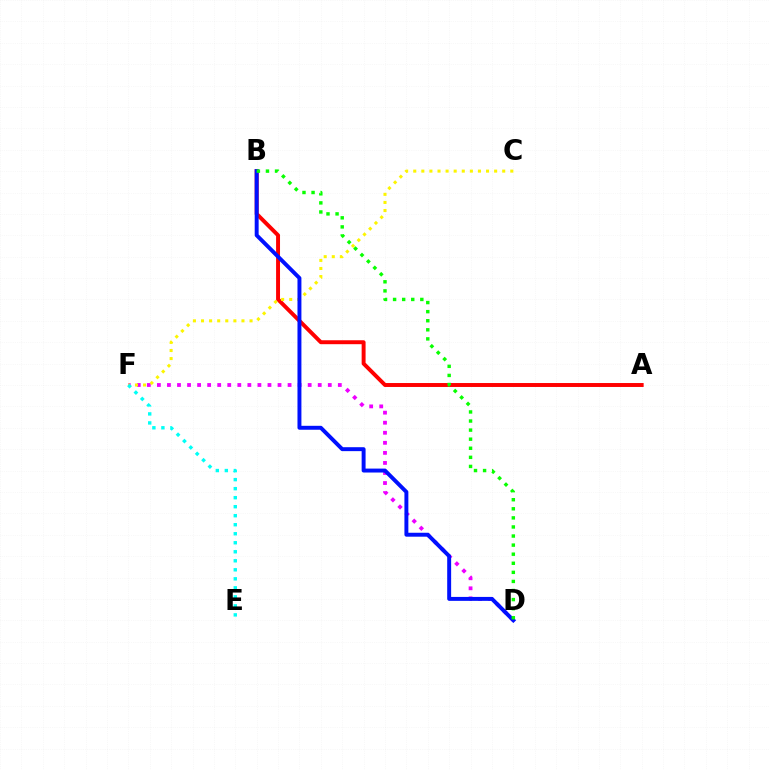{('A', 'B'): [{'color': '#ff0000', 'line_style': 'solid', 'thickness': 2.83}], ('D', 'F'): [{'color': '#ee00ff', 'line_style': 'dotted', 'thickness': 2.73}], ('C', 'F'): [{'color': '#fcf500', 'line_style': 'dotted', 'thickness': 2.2}], ('B', 'D'): [{'color': '#0010ff', 'line_style': 'solid', 'thickness': 2.83}, {'color': '#08ff00', 'line_style': 'dotted', 'thickness': 2.47}], ('E', 'F'): [{'color': '#00fff6', 'line_style': 'dotted', 'thickness': 2.45}]}